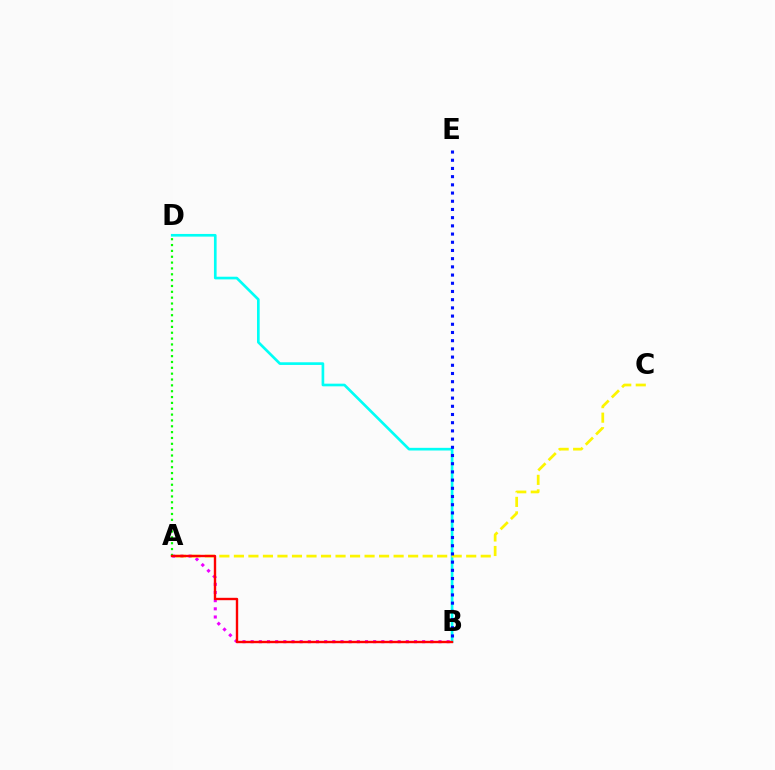{('A', 'B'): [{'color': '#ee00ff', 'line_style': 'dotted', 'thickness': 2.22}, {'color': '#ff0000', 'line_style': 'solid', 'thickness': 1.72}], ('B', 'D'): [{'color': '#00fff6', 'line_style': 'solid', 'thickness': 1.92}], ('A', 'D'): [{'color': '#08ff00', 'line_style': 'dotted', 'thickness': 1.59}], ('A', 'C'): [{'color': '#fcf500', 'line_style': 'dashed', 'thickness': 1.97}], ('B', 'E'): [{'color': '#0010ff', 'line_style': 'dotted', 'thickness': 2.23}]}